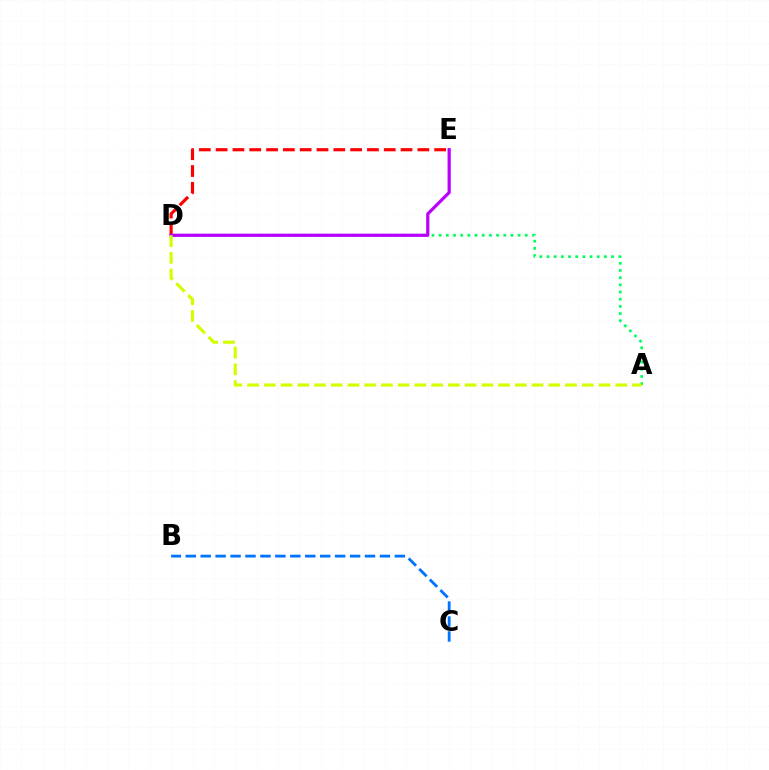{('B', 'C'): [{'color': '#0074ff', 'line_style': 'dashed', 'thickness': 2.03}], ('A', 'D'): [{'color': '#00ff5c', 'line_style': 'dotted', 'thickness': 1.95}, {'color': '#d1ff00', 'line_style': 'dashed', 'thickness': 2.27}], ('D', 'E'): [{'color': '#ff0000', 'line_style': 'dashed', 'thickness': 2.28}, {'color': '#b900ff', 'line_style': 'solid', 'thickness': 2.3}]}